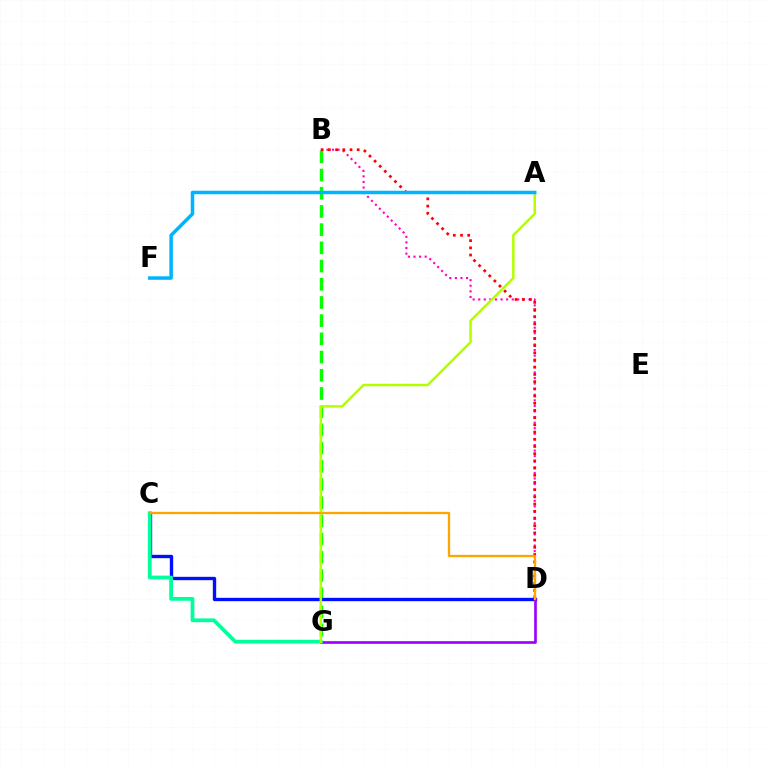{('B', 'G'): [{'color': '#08ff00', 'line_style': 'dashed', 'thickness': 2.47}], ('C', 'D'): [{'color': '#0010ff', 'line_style': 'solid', 'thickness': 2.41}, {'color': '#ffa500', 'line_style': 'solid', 'thickness': 1.65}], ('D', 'G'): [{'color': '#9b00ff', 'line_style': 'solid', 'thickness': 1.92}], ('C', 'G'): [{'color': '#00ff9d', 'line_style': 'solid', 'thickness': 2.71}], ('B', 'D'): [{'color': '#ff00bd', 'line_style': 'dotted', 'thickness': 1.52}, {'color': '#ff0000', 'line_style': 'dotted', 'thickness': 1.96}], ('A', 'G'): [{'color': '#b3ff00', 'line_style': 'solid', 'thickness': 1.81}], ('A', 'F'): [{'color': '#00b5ff', 'line_style': 'solid', 'thickness': 2.52}]}